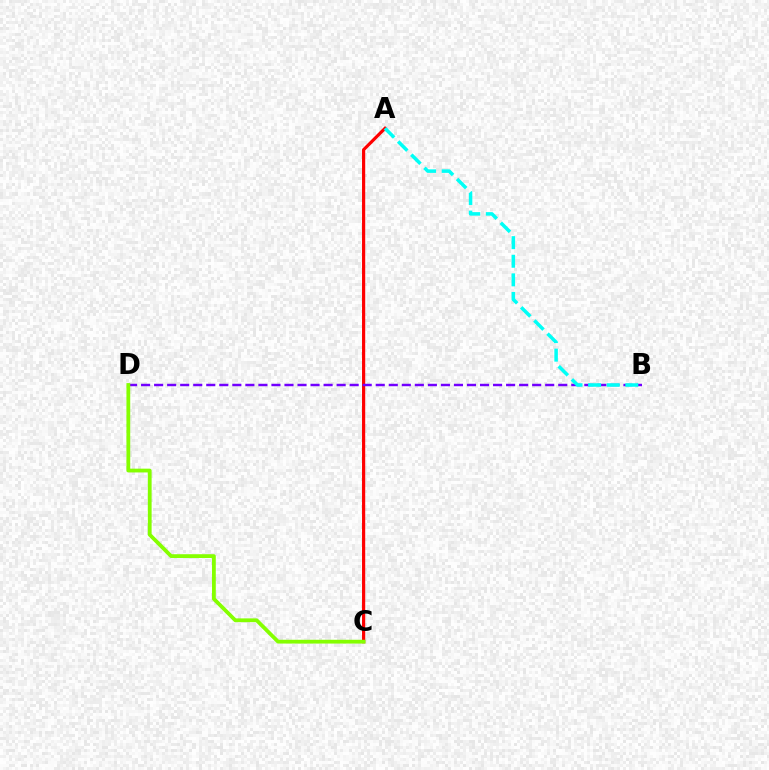{('A', 'C'): [{'color': '#ff0000', 'line_style': 'solid', 'thickness': 2.29}], ('B', 'D'): [{'color': '#7200ff', 'line_style': 'dashed', 'thickness': 1.77}], ('A', 'B'): [{'color': '#00fff6', 'line_style': 'dashed', 'thickness': 2.53}], ('C', 'D'): [{'color': '#84ff00', 'line_style': 'solid', 'thickness': 2.73}]}